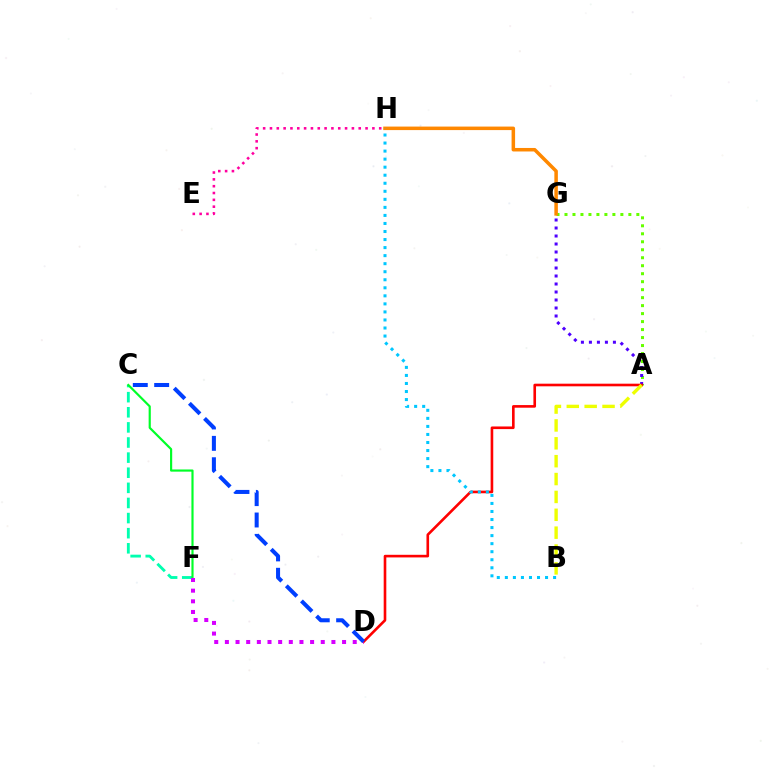{('C', 'F'): [{'color': '#00ffaf', 'line_style': 'dashed', 'thickness': 2.05}, {'color': '#00ff27', 'line_style': 'solid', 'thickness': 1.56}], ('A', 'G'): [{'color': '#66ff00', 'line_style': 'dotted', 'thickness': 2.17}, {'color': '#4f00ff', 'line_style': 'dotted', 'thickness': 2.17}], ('A', 'D'): [{'color': '#ff0000', 'line_style': 'solid', 'thickness': 1.89}], ('D', 'F'): [{'color': '#d600ff', 'line_style': 'dotted', 'thickness': 2.89}], ('G', 'H'): [{'color': '#ff8800', 'line_style': 'solid', 'thickness': 2.53}], ('A', 'B'): [{'color': '#eeff00', 'line_style': 'dashed', 'thickness': 2.43}], ('B', 'H'): [{'color': '#00c7ff', 'line_style': 'dotted', 'thickness': 2.18}], ('C', 'D'): [{'color': '#003fff', 'line_style': 'dashed', 'thickness': 2.9}], ('E', 'H'): [{'color': '#ff00a0', 'line_style': 'dotted', 'thickness': 1.86}]}